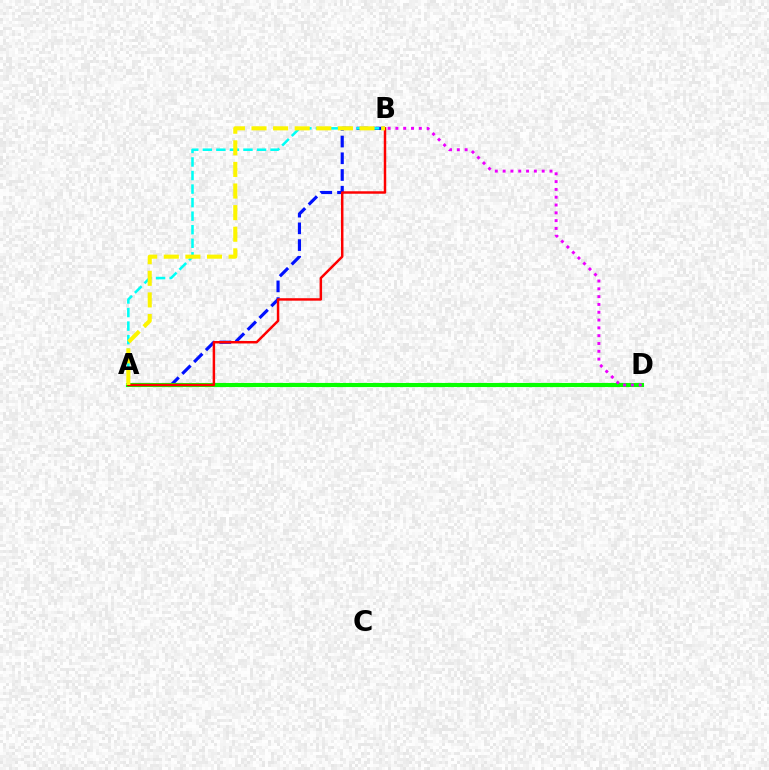{('A', 'B'): [{'color': '#0010ff', 'line_style': 'dashed', 'thickness': 2.27}, {'color': '#00fff6', 'line_style': 'dashed', 'thickness': 1.84}, {'color': '#ff0000', 'line_style': 'solid', 'thickness': 1.78}, {'color': '#fcf500', 'line_style': 'dashed', 'thickness': 2.93}], ('A', 'D'): [{'color': '#08ff00', 'line_style': 'solid', 'thickness': 2.95}], ('B', 'D'): [{'color': '#ee00ff', 'line_style': 'dotted', 'thickness': 2.12}]}